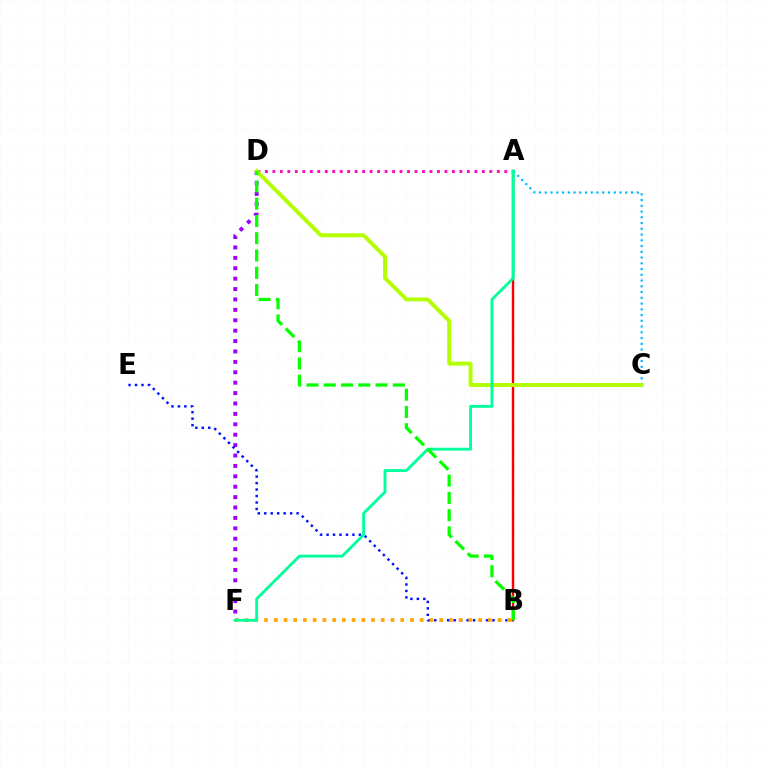{('A', 'D'): [{'color': '#ff00bd', 'line_style': 'dotted', 'thickness': 2.03}], ('B', 'E'): [{'color': '#0010ff', 'line_style': 'dotted', 'thickness': 1.76}], ('D', 'F'): [{'color': '#9b00ff', 'line_style': 'dotted', 'thickness': 2.83}], ('A', 'B'): [{'color': '#ff0000', 'line_style': 'solid', 'thickness': 1.72}], ('B', 'F'): [{'color': '#ffa500', 'line_style': 'dotted', 'thickness': 2.64}], ('A', 'C'): [{'color': '#00b5ff', 'line_style': 'dotted', 'thickness': 1.56}], ('C', 'D'): [{'color': '#b3ff00', 'line_style': 'solid', 'thickness': 2.8}], ('A', 'F'): [{'color': '#00ff9d', 'line_style': 'solid', 'thickness': 2.06}], ('B', 'D'): [{'color': '#08ff00', 'line_style': 'dashed', 'thickness': 2.35}]}